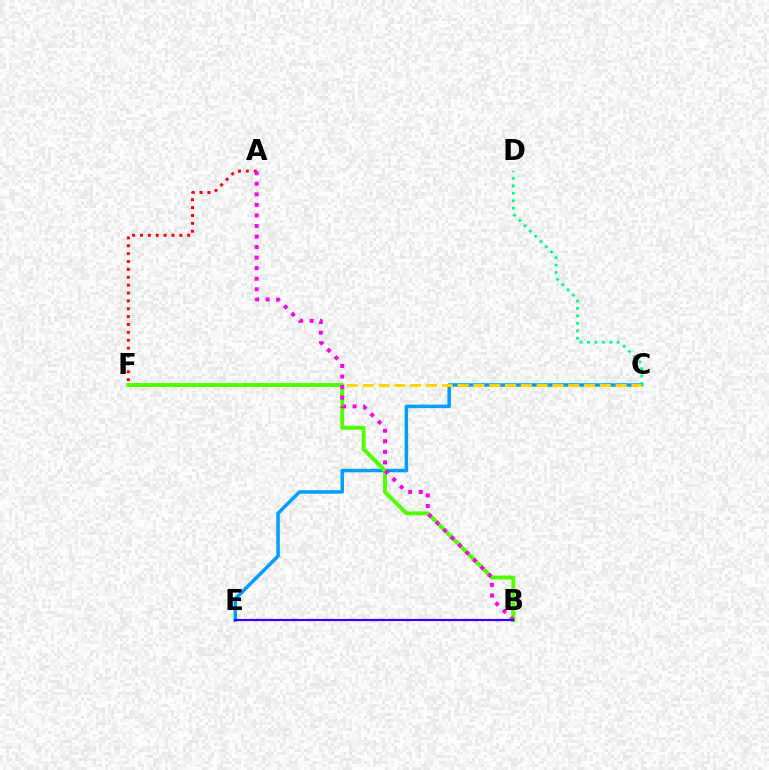{('C', 'E'): [{'color': '#009eff', 'line_style': 'solid', 'thickness': 2.52}], ('C', 'F'): [{'color': '#ffd500', 'line_style': 'dashed', 'thickness': 2.15}], ('A', 'F'): [{'color': '#ff0000', 'line_style': 'dotted', 'thickness': 2.14}], ('B', 'F'): [{'color': '#4fff00', 'line_style': 'solid', 'thickness': 2.82}], ('C', 'D'): [{'color': '#00ff86', 'line_style': 'dotted', 'thickness': 2.03}], ('A', 'B'): [{'color': '#ff00ed', 'line_style': 'dotted', 'thickness': 2.87}], ('B', 'E'): [{'color': '#3700ff', 'line_style': 'solid', 'thickness': 1.55}]}